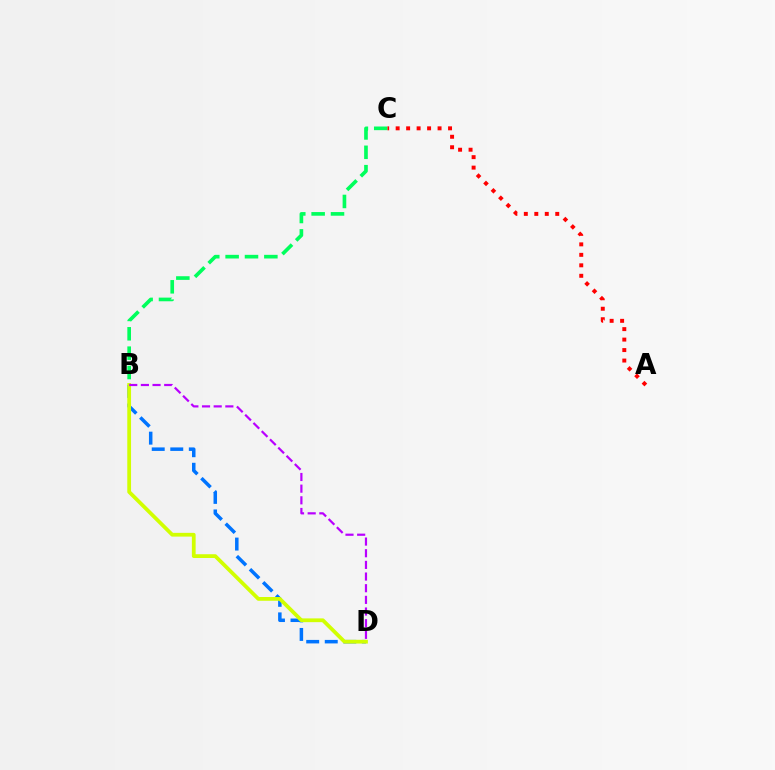{('B', 'C'): [{'color': '#00ff5c', 'line_style': 'dashed', 'thickness': 2.63}], ('B', 'D'): [{'color': '#0074ff', 'line_style': 'dashed', 'thickness': 2.52}, {'color': '#d1ff00', 'line_style': 'solid', 'thickness': 2.71}, {'color': '#b900ff', 'line_style': 'dashed', 'thickness': 1.58}], ('A', 'C'): [{'color': '#ff0000', 'line_style': 'dotted', 'thickness': 2.85}]}